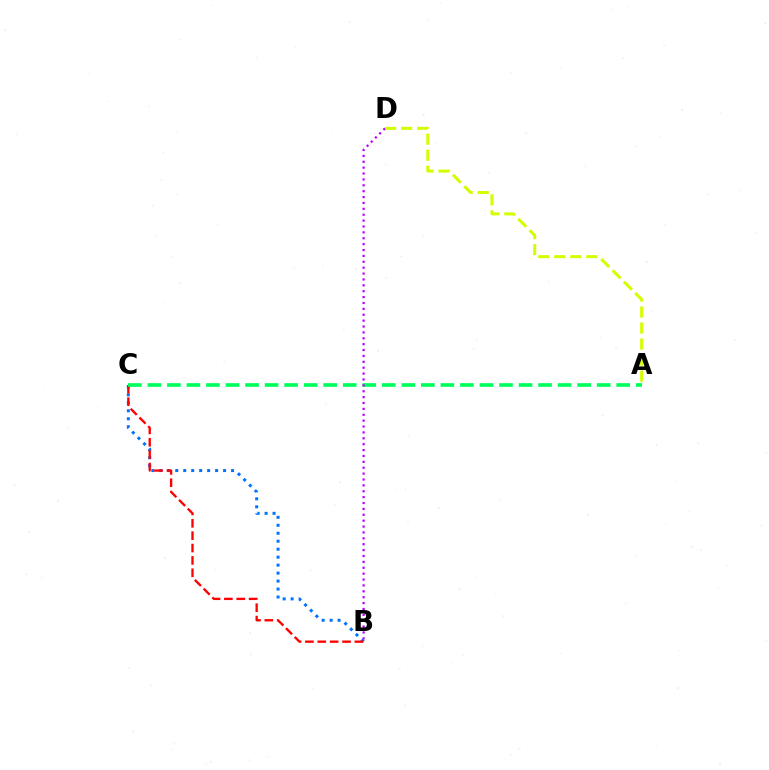{('B', 'C'): [{'color': '#0074ff', 'line_style': 'dotted', 'thickness': 2.17}, {'color': '#ff0000', 'line_style': 'dashed', 'thickness': 1.68}], ('A', 'D'): [{'color': '#d1ff00', 'line_style': 'dashed', 'thickness': 2.18}], ('A', 'C'): [{'color': '#00ff5c', 'line_style': 'dashed', 'thickness': 2.65}], ('B', 'D'): [{'color': '#b900ff', 'line_style': 'dotted', 'thickness': 1.6}]}